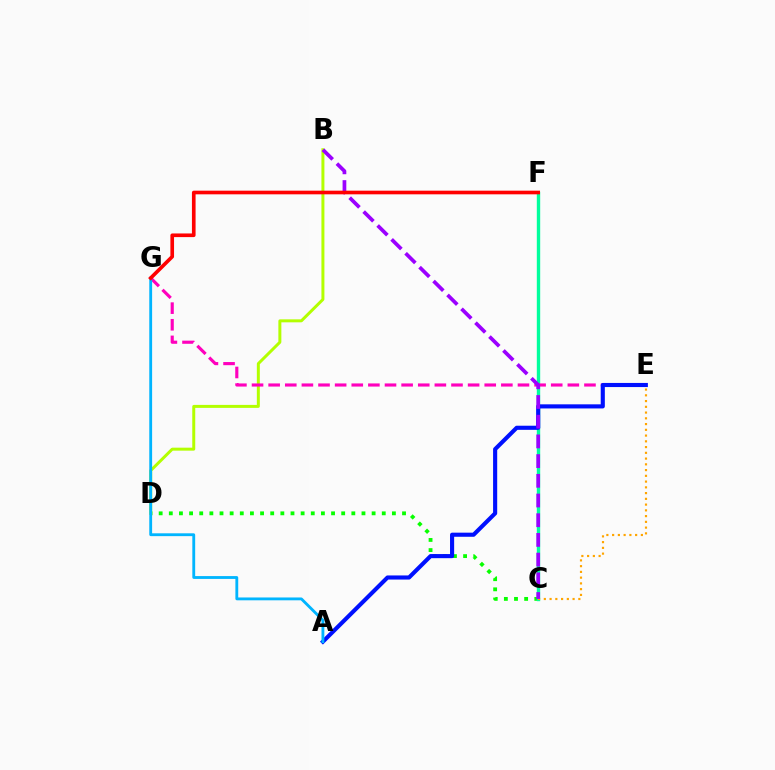{('C', 'D'): [{'color': '#08ff00', 'line_style': 'dotted', 'thickness': 2.76}], ('B', 'D'): [{'color': '#b3ff00', 'line_style': 'solid', 'thickness': 2.15}], ('C', 'F'): [{'color': '#00ff9d', 'line_style': 'solid', 'thickness': 2.43}], ('E', 'G'): [{'color': '#ff00bd', 'line_style': 'dashed', 'thickness': 2.26}], ('C', 'E'): [{'color': '#ffa500', 'line_style': 'dotted', 'thickness': 1.56}], ('A', 'E'): [{'color': '#0010ff', 'line_style': 'solid', 'thickness': 2.96}], ('B', 'C'): [{'color': '#9b00ff', 'line_style': 'dashed', 'thickness': 2.68}], ('A', 'G'): [{'color': '#00b5ff', 'line_style': 'solid', 'thickness': 2.04}], ('F', 'G'): [{'color': '#ff0000', 'line_style': 'solid', 'thickness': 2.63}]}